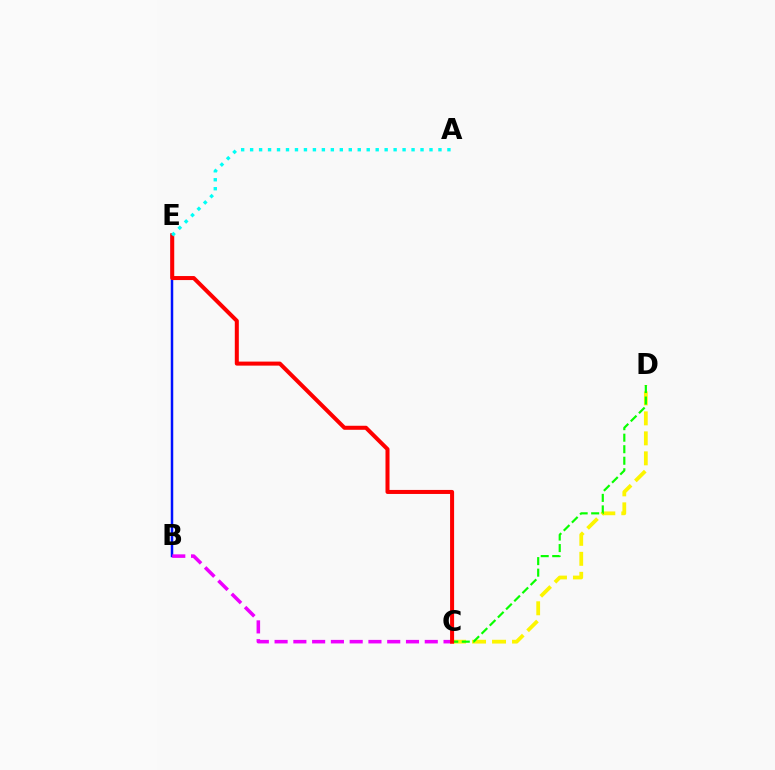{('B', 'E'): [{'color': '#0010ff', 'line_style': 'solid', 'thickness': 1.79}], ('C', 'D'): [{'color': '#fcf500', 'line_style': 'dashed', 'thickness': 2.72}, {'color': '#08ff00', 'line_style': 'dashed', 'thickness': 1.57}], ('B', 'C'): [{'color': '#ee00ff', 'line_style': 'dashed', 'thickness': 2.55}], ('C', 'E'): [{'color': '#ff0000', 'line_style': 'solid', 'thickness': 2.9}], ('A', 'E'): [{'color': '#00fff6', 'line_style': 'dotted', 'thickness': 2.44}]}